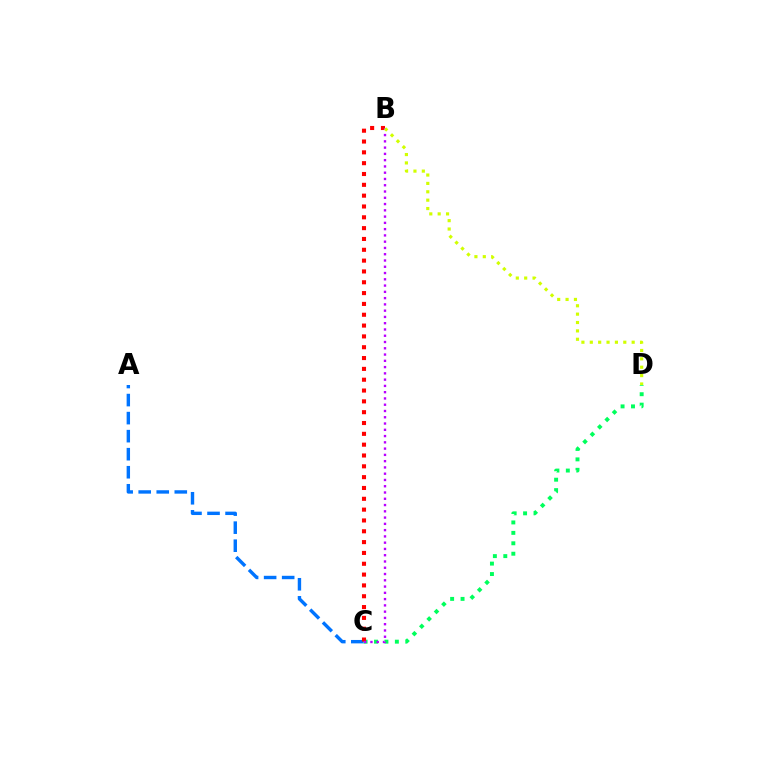{('C', 'D'): [{'color': '#00ff5c', 'line_style': 'dotted', 'thickness': 2.83}], ('A', 'C'): [{'color': '#0074ff', 'line_style': 'dashed', 'thickness': 2.45}], ('B', 'C'): [{'color': '#ff0000', 'line_style': 'dotted', 'thickness': 2.94}, {'color': '#b900ff', 'line_style': 'dotted', 'thickness': 1.7}], ('B', 'D'): [{'color': '#d1ff00', 'line_style': 'dotted', 'thickness': 2.28}]}